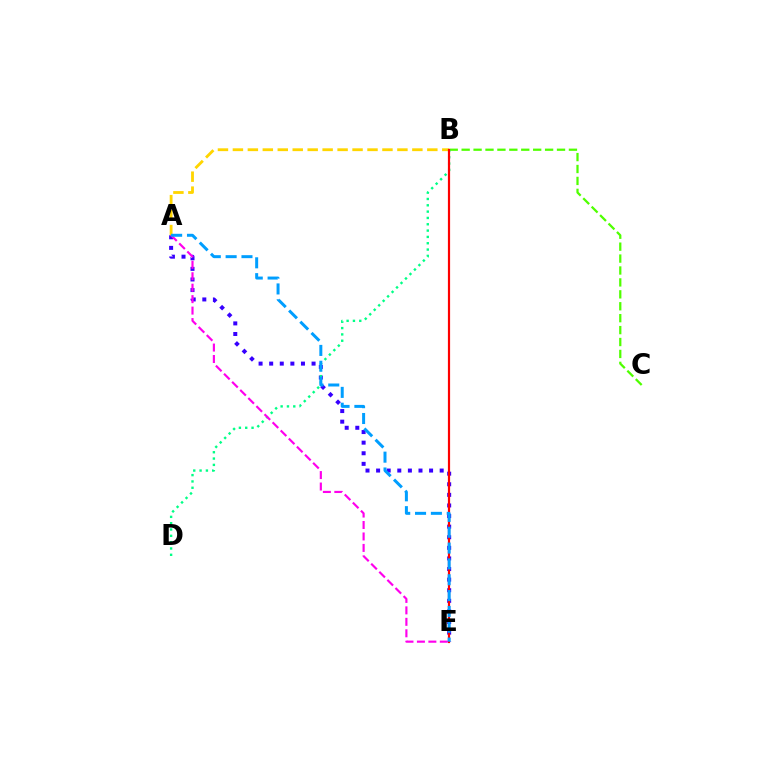{('B', 'C'): [{'color': '#4fff00', 'line_style': 'dashed', 'thickness': 1.62}], ('A', 'E'): [{'color': '#3700ff', 'line_style': 'dotted', 'thickness': 2.88}, {'color': '#ff00ed', 'line_style': 'dashed', 'thickness': 1.56}, {'color': '#009eff', 'line_style': 'dashed', 'thickness': 2.15}], ('A', 'B'): [{'color': '#ffd500', 'line_style': 'dashed', 'thickness': 2.03}], ('B', 'D'): [{'color': '#00ff86', 'line_style': 'dotted', 'thickness': 1.72}], ('B', 'E'): [{'color': '#ff0000', 'line_style': 'solid', 'thickness': 1.59}]}